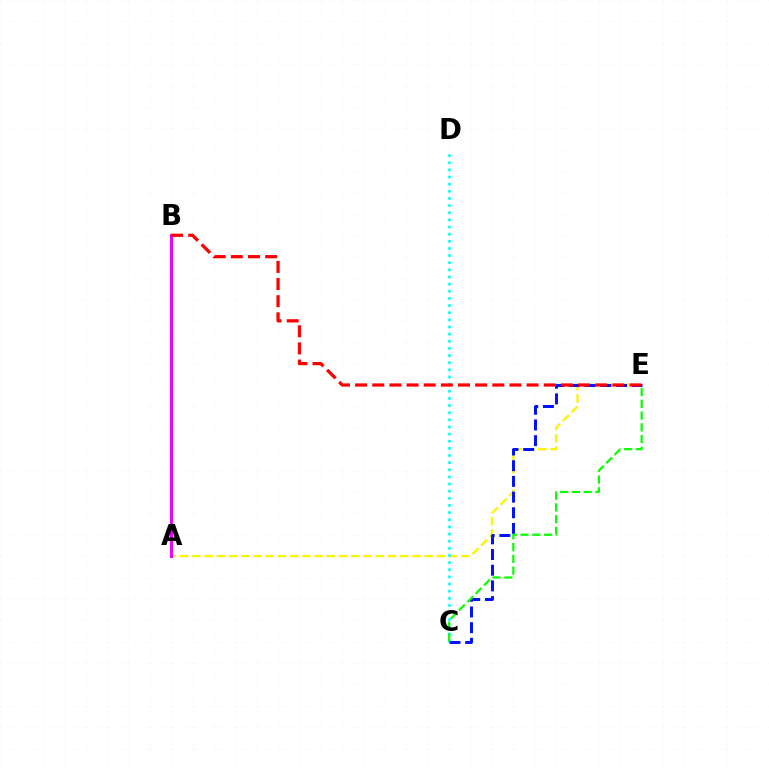{('A', 'E'): [{'color': '#fcf500', 'line_style': 'dashed', 'thickness': 1.66}], ('A', 'B'): [{'color': '#ee00ff', 'line_style': 'solid', 'thickness': 2.14}], ('C', 'D'): [{'color': '#00fff6', 'line_style': 'dotted', 'thickness': 1.94}], ('C', 'E'): [{'color': '#0010ff', 'line_style': 'dashed', 'thickness': 2.13}, {'color': '#08ff00', 'line_style': 'dashed', 'thickness': 1.6}], ('B', 'E'): [{'color': '#ff0000', 'line_style': 'dashed', 'thickness': 2.33}]}